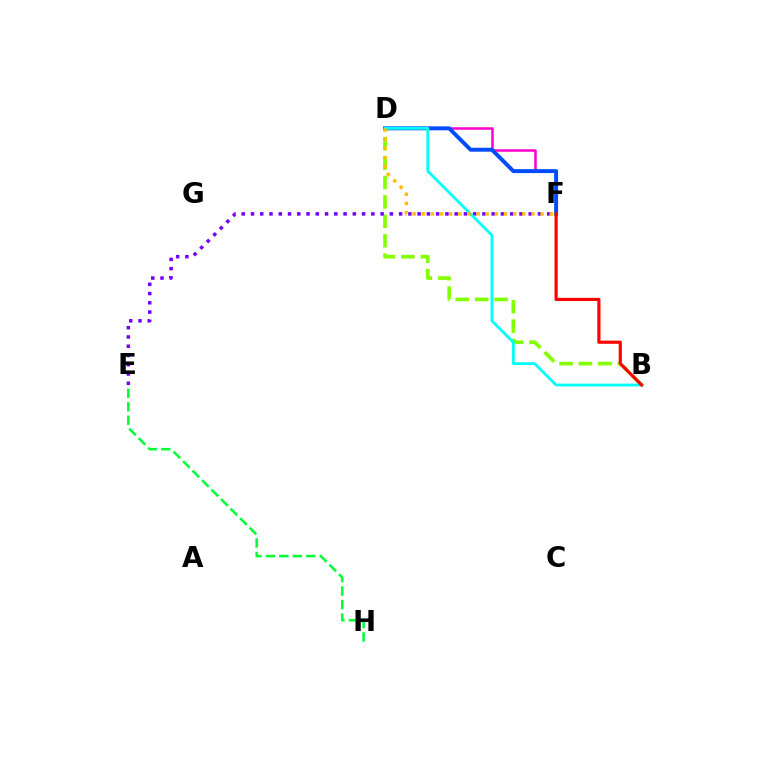{('D', 'F'): [{'color': '#ff00cf', 'line_style': 'solid', 'thickness': 1.8}, {'color': '#004bff', 'line_style': 'solid', 'thickness': 2.84}, {'color': '#ffbd00', 'line_style': 'dotted', 'thickness': 2.48}], ('B', 'D'): [{'color': '#84ff00', 'line_style': 'dashed', 'thickness': 2.64}, {'color': '#00fff6', 'line_style': 'solid', 'thickness': 1.99}], ('E', 'F'): [{'color': '#7200ff', 'line_style': 'dotted', 'thickness': 2.52}], ('E', 'H'): [{'color': '#00ff39', 'line_style': 'dashed', 'thickness': 1.83}], ('B', 'F'): [{'color': '#ff0000', 'line_style': 'solid', 'thickness': 2.28}]}